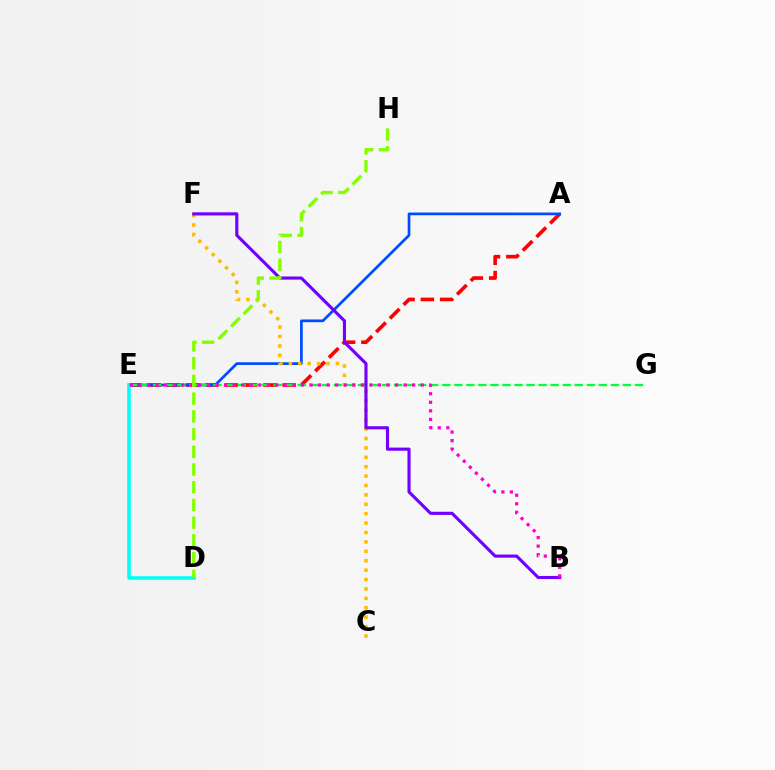{('A', 'E'): [{'color': '#ff0000', 'line_style': 'dashed', 'thickness': 2.62}, {'color': '#004bff', 'line_style': 'solid', 'thickness': 1.95}], ('D', 'E'): [{'color': '#00fff6', 'line_style': 'solid', 'thickness': 2.55}], ('C', 'F'): [{'color': '#ffbd00', 'line_style': 'dotted', 'thickness': 2.55}], ('E', 'G'): [{'color': '#00ff39', 'line_style': 'dashed', 'thickness': 1.64}], ('B', 'F'): [{'color': '#7200ff', 'line_style': 'solid', 'thickness': 2.25}], ('B', 'E'): [{'color': '#ff00cf', 'line_style': 'dotted', 'thickness': 2.32}], ('D', 'H'): [{'color': '#84ff00', 'line_style': 'dashed', 'thickness': 2.41}]}